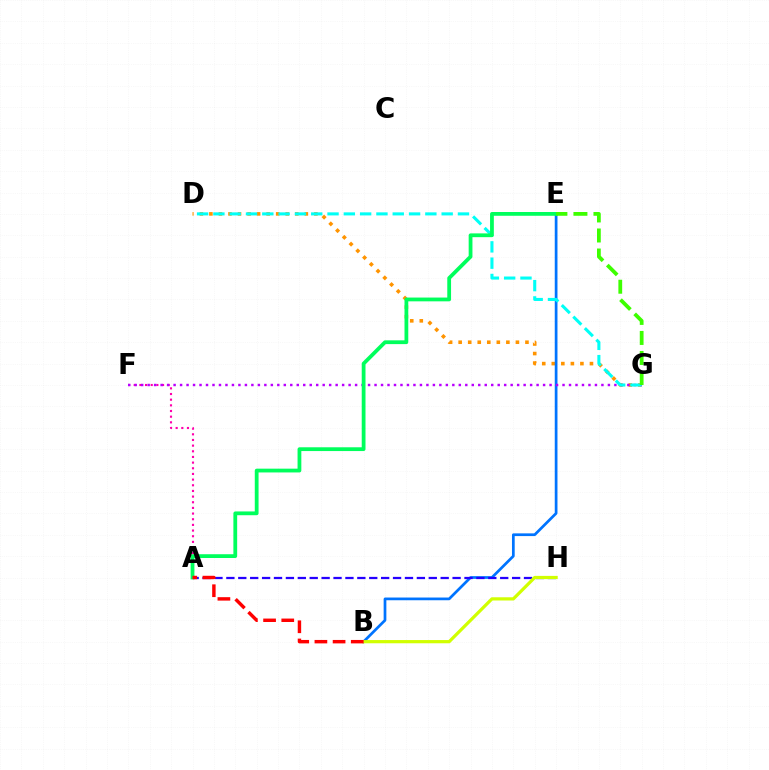{('D', 'G'): [{'color': '#ff9400', 'line_style': 'dotted', 'thickness': 2.59}, {'color': '#00fff6', 'line_style': 'dashed', 'thickness': 2.22}], ('A', 'F'): [{'color': '#ff00ac', 'line_style': 'dotted', 'thickness': 1.54}], ('B', 'E'): [{'color': '#0074ff', 'line_style': 'solid', 'thickness': 1.96}], ('A', 'H'): [{'color': '#2500ff', 'line_style': 'dashed', 'thickness': 1.62}], ('B', 'H'): [{'color': '#d1ff00', 'line_style': 'solid', 'thickness': 2.32}], ('F', 'G'): [{'color': '#b900ff', 'line_style': 'dotted', 'thickness': 1.76}], ('A', 'E'): [{'color': '#00ff5c', 'line_style': 'solid', 'thickness': 2.72}], ('A', 'B'): [{'color': '#ff0000', 'line_style': 'dashed', 'thickness': 2.47}], ('E', 'G'): [{'color': '#3dff00', 'line_style': 'dashed', 'thickness': 2.72}]}